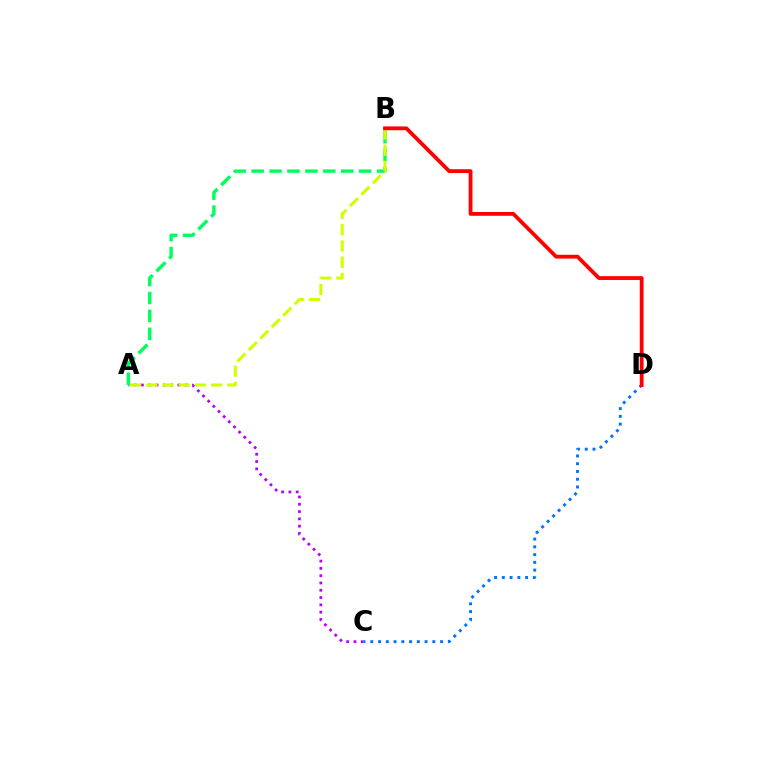{('A', 'C'): [{'color': '#b900ff', 'line_style': 'dotted', 'thickness': 1.98}], ('A', 'B'): [{'color': '#00ff5c', 'line_style': 'dashed', 'thickness': 2.44}, {'color': '#d1ff00', 'line_style': 'dashed', 'thickness': 2.2}], ('C', 'D'): [{'color': '#0074ff', 'line_style': 'dotted', 'thickness': 2.11}], ('B', 'D'): [{'color': '#ff0000', 'line_style': 'solid', 'thickness': 2.74}]}